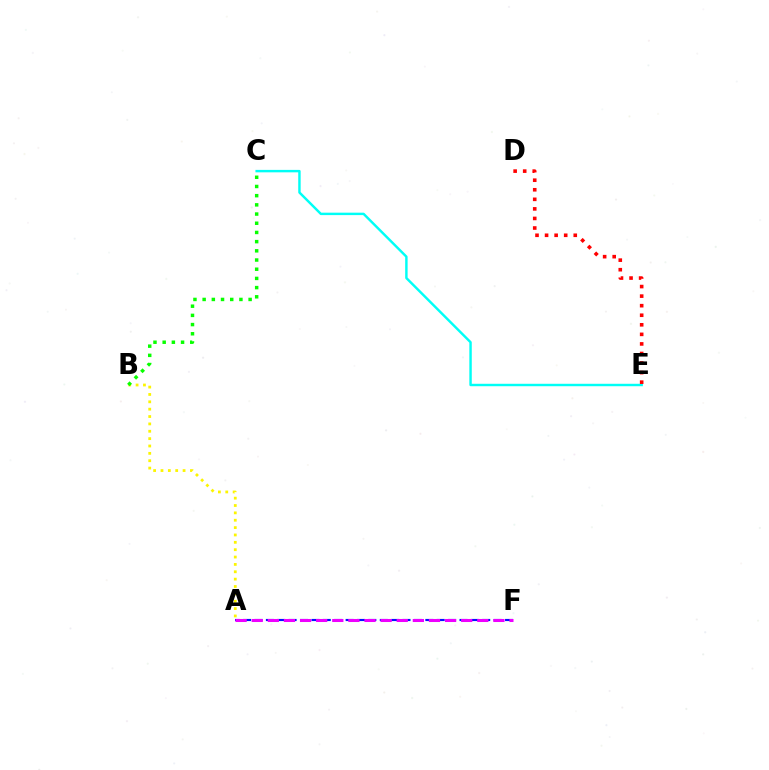{('A', 'F'): [{'color': '#0010ff', 'line_style': 'dashed', 'thickness': 1.55}, {'color': '#ee00ff', 'line_style': 'dashed', 'thickness': 2.19}], ('A', 'B'): [{'color': '#fcf500', 'line_style': 'dotted', 'thickness': 2.0}], ('C', 'E'): [{'color': '#00fff6', 'line_style': 'solid', 'thickness': 1.76}], ('B', 'C'): [{'color': '#08ff00', 'line_style': 'dotted', 'thickness': 2.5}], ('D', 'E'): [{'color': '#ff0000', 'line_style': 'dotted', 'thickness': 2.6}]}